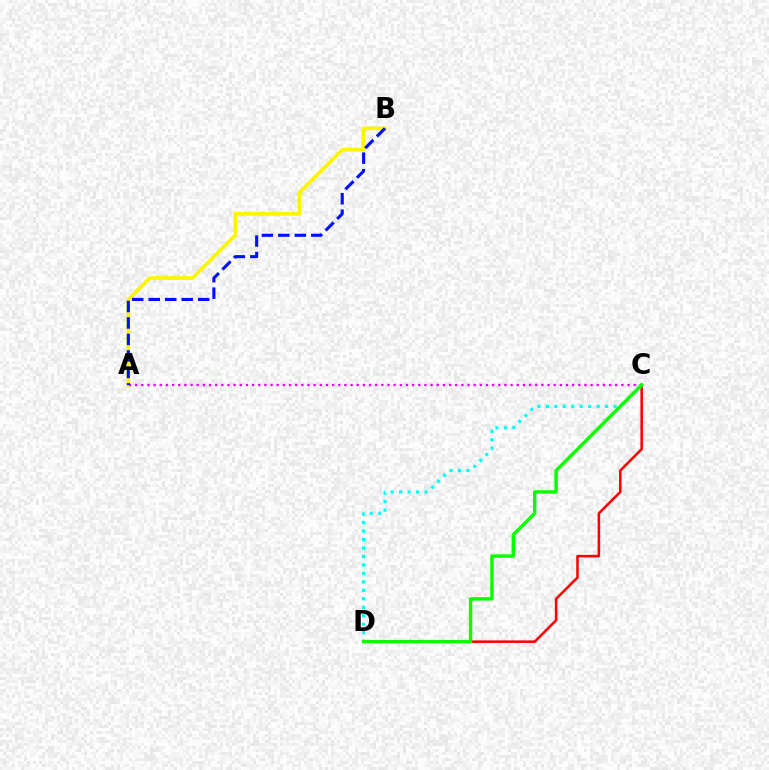{('A', 'B'): [{'color': '#fcf500', 'line_style': 'solid', 'thickness': 2.63}, {'color': '#0010ff', 'line_style': 'dashed', 'thickness': 2.24}], ('C', 'D'): [{'color': '#ff0000', 'line_style': 'solid', 'thickness': 1.83}, {'color': '#00fff6', 'line_style': 'dotted', 'thickness': 2.3}, {'color': '#08ff00', 'line_style': 'solid', 'thickness': 2.46}], ('A', 'C'): [{'color': '#ee00ff', 'line_style': 'dotted', 'thickness': 1.67}]}